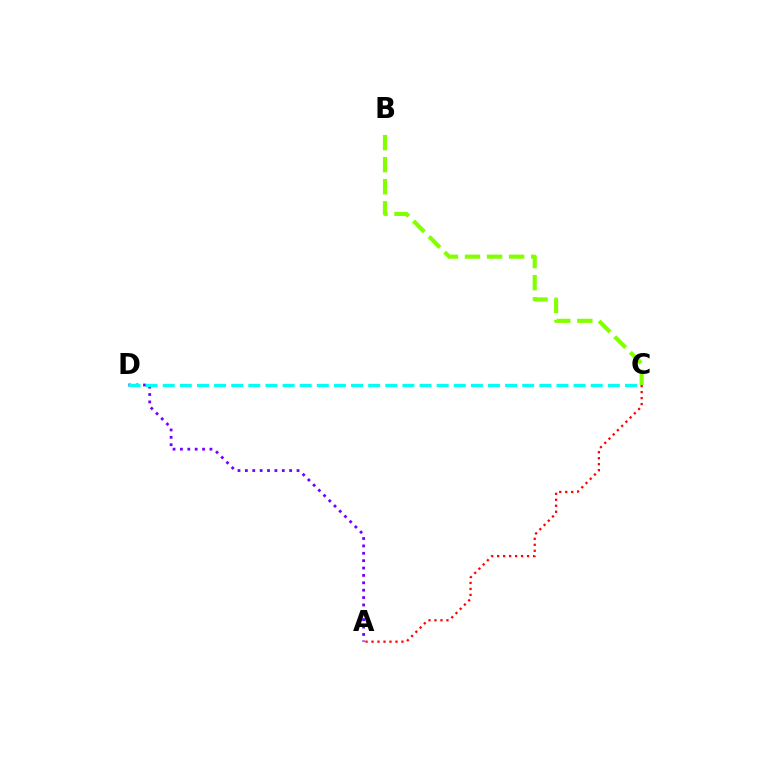{('A', 'D'): [{'color': '#7200ff', 'line_style': 'dotted', 'thickness': 2.01}], ('C', 'D'): [{'color': '#00fff6', 'line_style': 'dashed', 'thickness': 2.33}], ('B', 'C'): [{'color': '#84ff00', 'line_style': 'dashed', 'thickness': 3.0}], ('A', 'C'): [{'color': '#ff0000', 'line_style': 'dotted', 'thickness': 1.63}]}